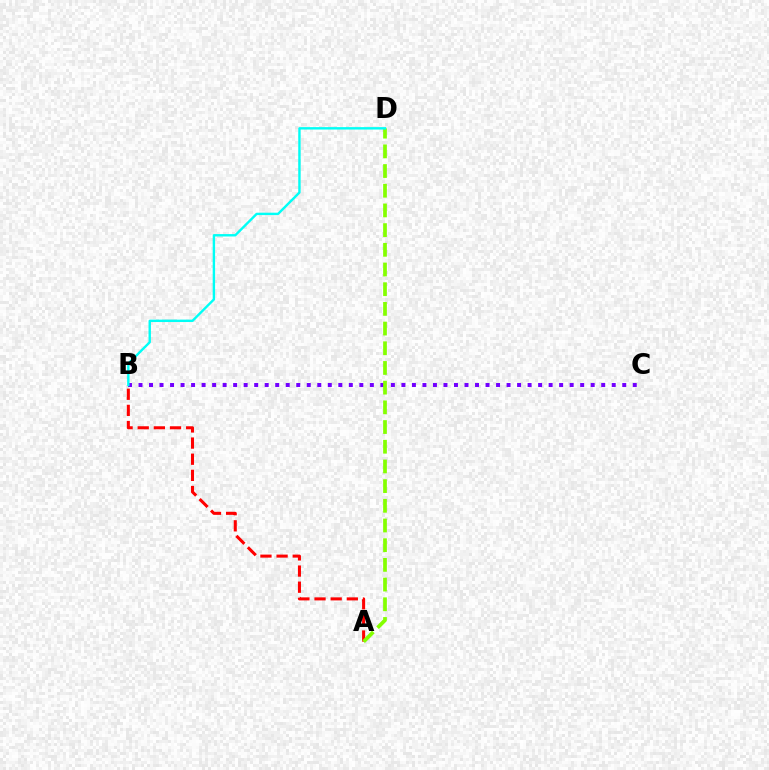{('A', 'B'): [{'color': '#ff0000', 'line_style': 'dashed', 'thickness': 2.19}], ('B', 'C'): [{'color': '#7200ff', 'line_style': 'dotted', 'thickness': 2.86}], ('A', 'D'): [{'color': '#84ff00', 'line_style': 'dashed', 'thickness': 2.68}], ('B', 'D'): [{'color': '#00fff6', 'line_style': 'solid', 'thickness': 1.73}]}